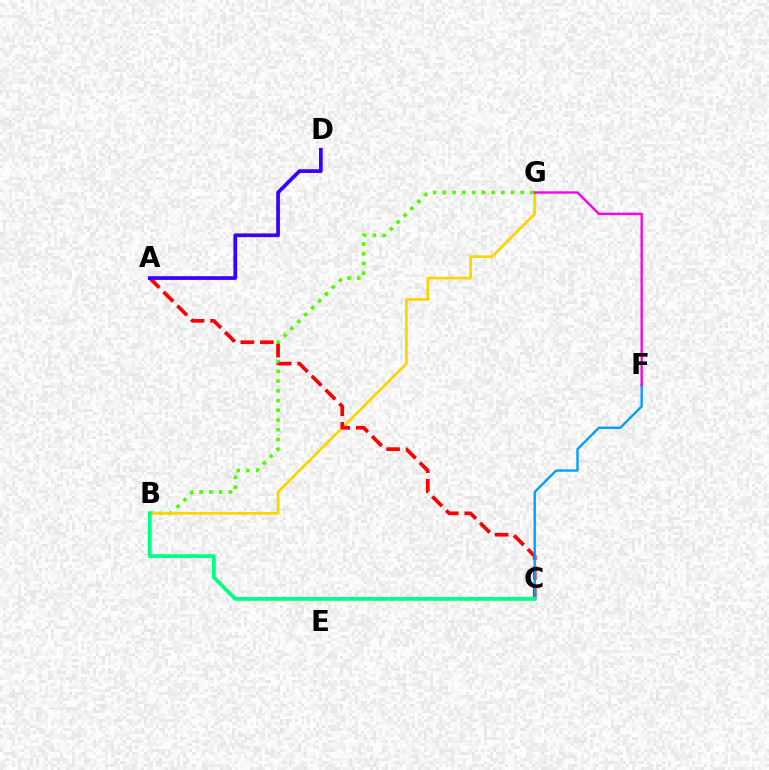{('B', 'G'): [{'color': '#4fff00', 'line_style': 'dotted', 'thickness': 2.65}, {'color': '#ffd500', 'line_style': 'solid', 'thickness': 1.94}], ('A', 'C'): [{'color': '#ff0000', 'line_style': 'dashed', 'thickness': 2.66}], ('A', 'D'): [{'color': '#3700ff', 'line_style': 'solid', 'thickness': 2.67}], ('C', 'F'): [{'color': '#009eff', 'line_style': 'solid', 'thickness': 1.69}], ('B', 'C'): [{'color': '#00ff86', 'line_style': 'solid', 'thickness': 2.71}], ('F', 'G'): [{'color': '#ff00ed', 'line_style': 'solid', 'thickness': 1.72}]}